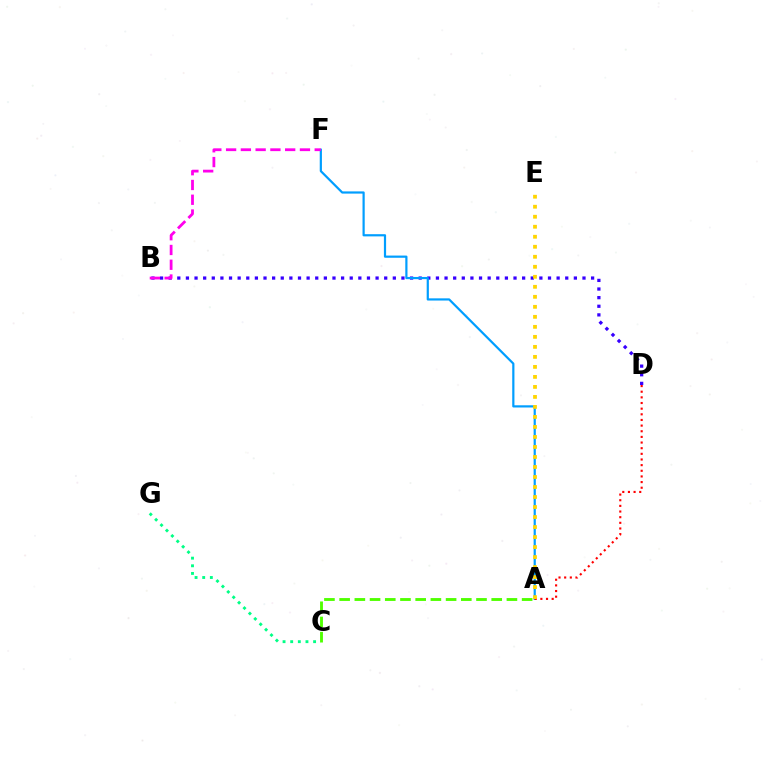{('B', 'D'): [{'color': '#3700ff', 'line_style': 'dotted', 'thickness': 2.34}], ('A', 'F'): [{'color': '#009eff', 'line_style': 'solid', 'thickness': 1.58}], ('B', 'F'): [{'color': '#ff00ed', 'line_style': 'dashed', 'thickness': 2.01}], ('C', 'G'): [{'color': '#00ff86', 'line_style': 'dotted', 'thickness': 2.08}], ('A', 'D'): [{'color': '#ff0000', 'line_style': 'dotted', 'thickness': 1.53}], ('A', 'C'): [{'color': '#4fff00', 'line_style': 'dashed', 'thickness': 2.07}], ('A', 'E'): [{'color': '#ffd500', 'line_style': 'dotted', 'thickness': 2.72}]}